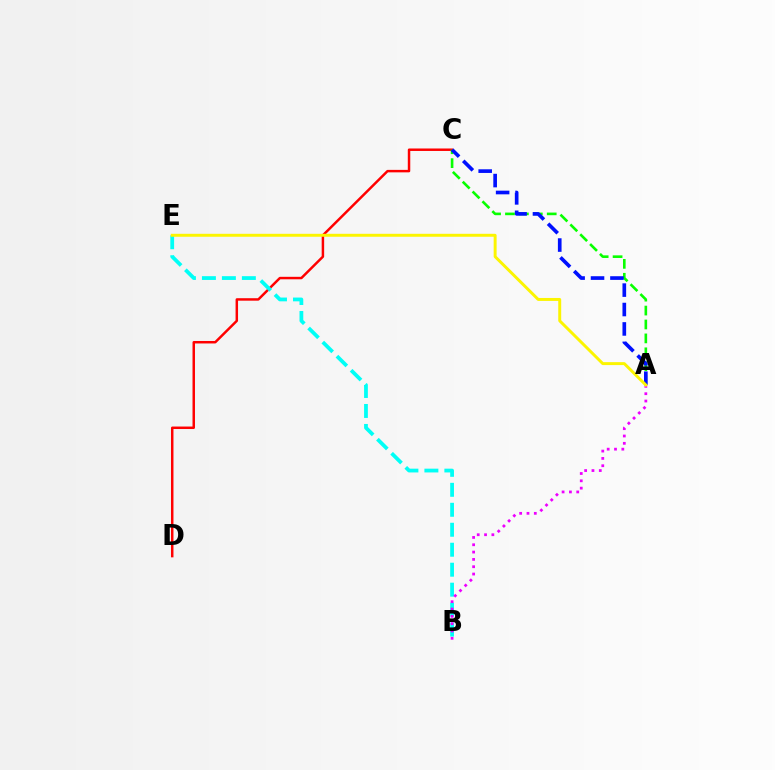{('C', 'D'): [{'color': '#ff0000', 'line_style': 'solid', 'thickness': 1.78}], ('A', 'C'): [{'color': '#08ff00', 'line_style': 'dashed', 'thickness': 1.89}, {'color': '#0010ff', 'line_style': 'dashed', 'thickness': 2.64}], ('B', 'E'): [{'color': '#00fff6', 'line_style': 'dashed', 'thickness': 2.71}], ('A', 'B'): [{'color': '#ee00ff', 'line_style': 'dotted', 'thickness': 1.99}], ('A', 'E'): [{'color': '#fcf500', 'line_style': 'solid', 'thickness': 2.13}]}